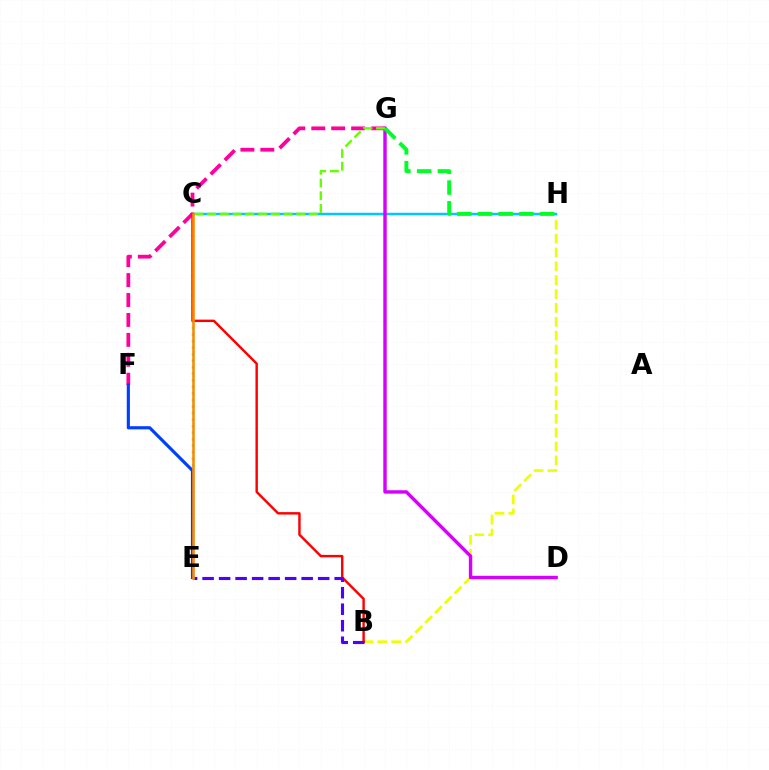{('B', 'H'): [{'color': '#eeff00', 'line_style': 'dashed', 'thickness': 1.88}], ('F', 'G'): [{'color': '#ff00a0', 'line_style': 'dashed', 'thickness': 2.71}], ('C', 'H'): [{'color': '#00c7ff', 'line_style': 'solid', 'thickness': 1.77}], ('D', 'G'): [{'color': '#d600ff', 'line_style': 'solid', 'thickness': 2.46}], ('C', 'G'): [{'color': '#66ff00', 'line_style': 'dashed', 'thickness': 1.73}], ('C', 'E'): [{'color': '#00ffaf', 'line_style': 'dotted', 'thickness': 1.78}, {'color': '#ff8800', 'line_style': 'solid', 'thickness': 1.87}], ('B', 'C'): [{'color': '#ff0000', 'line_style': 'solid', 'thickness': 1.75}], ('E', 'F'): [{'color': '#003fff', 'line_style': 'solid', 'thickness': 2.27}], ('G', 'H'): [{'color': '#00ff27', 'line_style': 'dashed', 'thickness': 2.81}], ('B', 'E'): [{'color': '#4f00ff', 'line_style': 'dashed', 'thickness': 2.24}]}